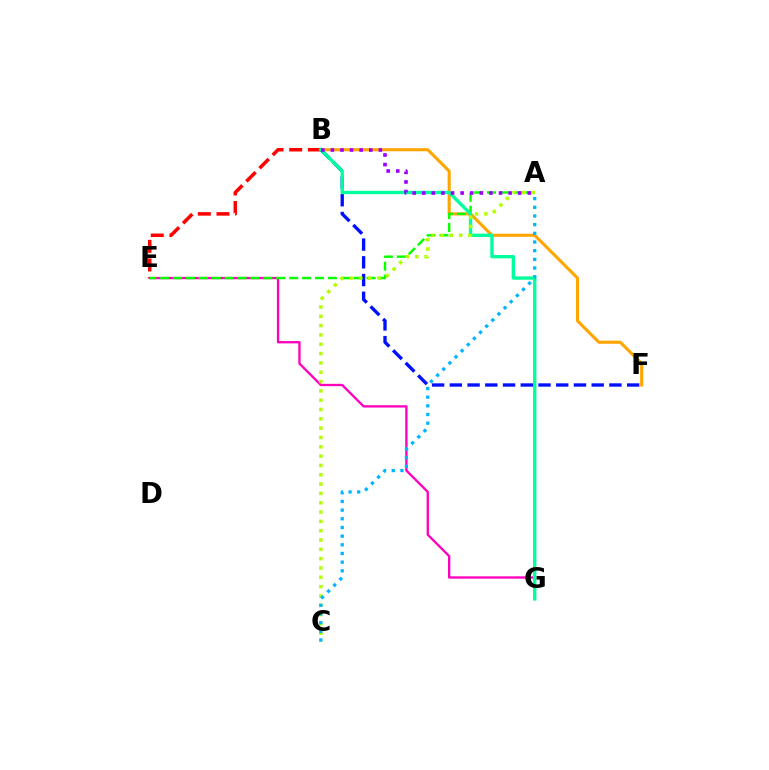{('E', 'G'): [{'color': '#ff00bd', 'line_style': 'solid', 'thickness': 1.68}], ('B', 'F'): [{'color': '#ffa500', 'line_style': 'solid', 'thickness': 2.21}, {'color': '#0010ff', 'line_style': 'dashed', 'thickness': 2.41}], ('B', 'E'): [{'color': '#ff0000', 'line_style': 'dashed', 'thickness': 2.53}], ('A', 'E'): [{'color': '#08ff00', 'line_style': 'dashed', 'thickness': 1.75}], ('B', 'G'): [{'color': '#00ff9d', 'line_style': 'solid', 'thickness': 2.42}], ('A', 'B'): [{'color': '#9b00ff', 'line_style': 'dotted', 'thickness': 2.61}], ('A', 'C'): [{'color': '#b3ff00', 'line_style': 'dotted', 'thickness': 2.53}, {'color': '#00b5ff', 'line_style': 'dotted', 'thickness': 2.36}]}